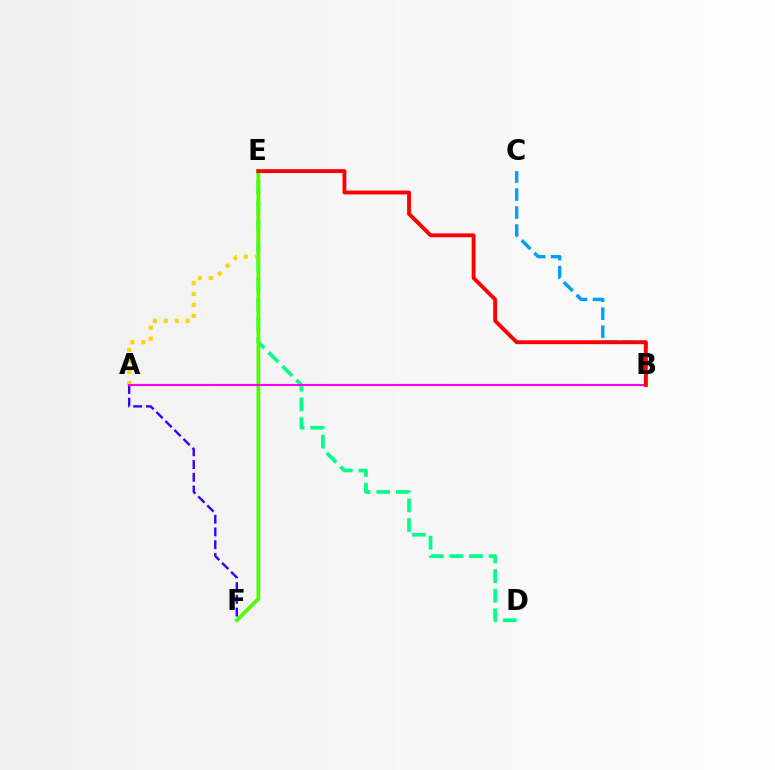{('A', 'E'): [{'color': '#ffd500', 'line_style': 'dotted', 'thickness': 2.98}], ('D', 'E'): [{'color': '#00ff86', 'line_style': 'dashed', 'thickness': 2.66}], ('E', 'F'): [{'color': '#4fff00', 'line_style': 'solid', 'thickness': 2.69}], ('B', 'C'): [{'color': '#009eff', 'line_style': 'dashed', 'thickness': 2.45}], ('A', 'F'): [{'color': '#3700ff', 'line_style': 'dashed', 'thickness': 1.73}], ('A', 'B'): [{'color': '#ff00ed', 'line_style': 'solid', 'thickness': 1.51}], ('B', 'E'): [{'color': '#ff0000', 'line_style': 'solid', 'thickness': 2.79}]}